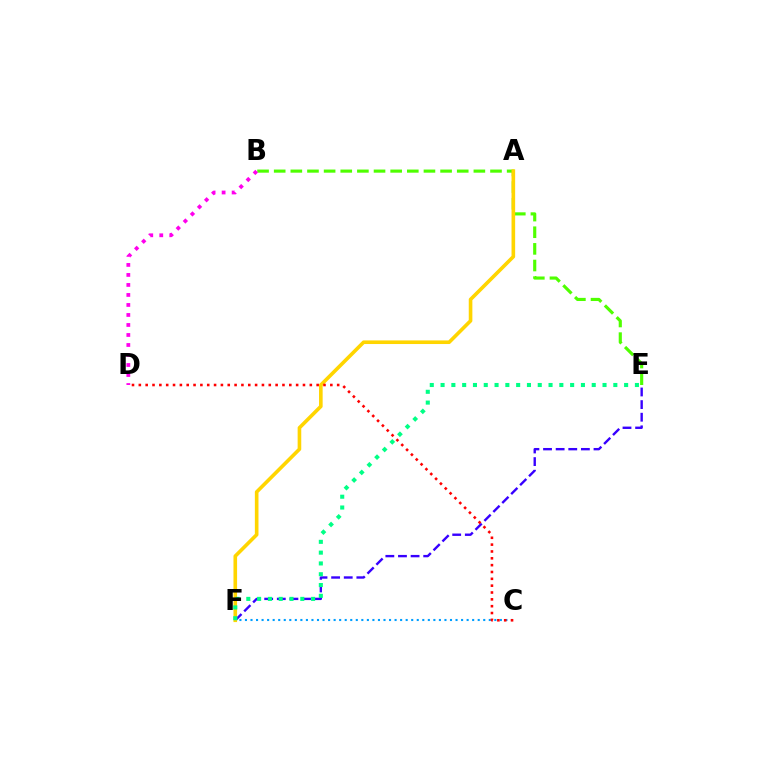{('C', 'F'): [{'color': '#009eff', 'line_style': 'dotted', 'thickness': 1.51}], ('E', 'F'): [{'color': '#3700ff', 'line_style': 'dashed', 'thickness': 1.71}, {'color': '#00ff86', 'line_style': 'dotted', 'thickness': 2.93}], ('B', 'E'): [{'color': '#4fff00', 'line_style': 'dashed', 'thickness': 2.26}], ('B', 'D'): [{'color': '#ff00ed', 'line_style': 'dotted', 'thickness': 2.72}], ('A', 'F'): [{'color': '#ffd500', 'line_style': 'solid', 'thickness': 2.61}], ('C', 'D'): [{'color': '#ff0000', 'line_style': 'dotted', 'thickness': 1.86}]}